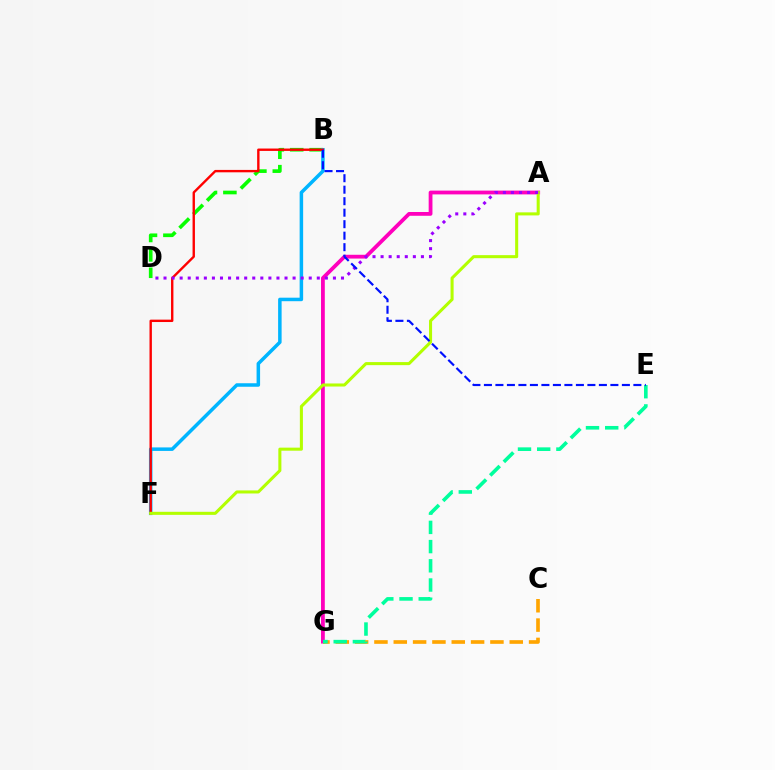{('B', 'D'): [{'color': '#08ff00', 'line_style': 'dashed', 'thickness': 2.64}], ('B', 'F'): [{'color': '#00b5ff', 'line_style': 'solid', 'thickness': 2.53}, {'color': '#ff0000', 'line_style': 'solid', 'thickness': 1.72}], ('A', 'G'): [{'color': '#ff00bd', 'line_style': 'solid', 'thickness': 2.73}], ('A', 'F'): [{'color': '#b3ff00', 'line_style': 'solid', 'thickness': 2.2}], ('A', 'D'): [{'color': '#9b00ff', 'line_style': 'dotted', 'thickness': 2.19}], ('C', 'G'): [{'color': '#ffa500', 'line_style': 'dashed', 'thickness': 2.63}], ('E', 'G'): [{'color': '#00ff9d', 'line_style': 'dashed', 'thickness': 2.61}], ('B', 'E'): [{'color': '#0010ff', 'line_style': 'dashed', 'thickness': 1.56}]}